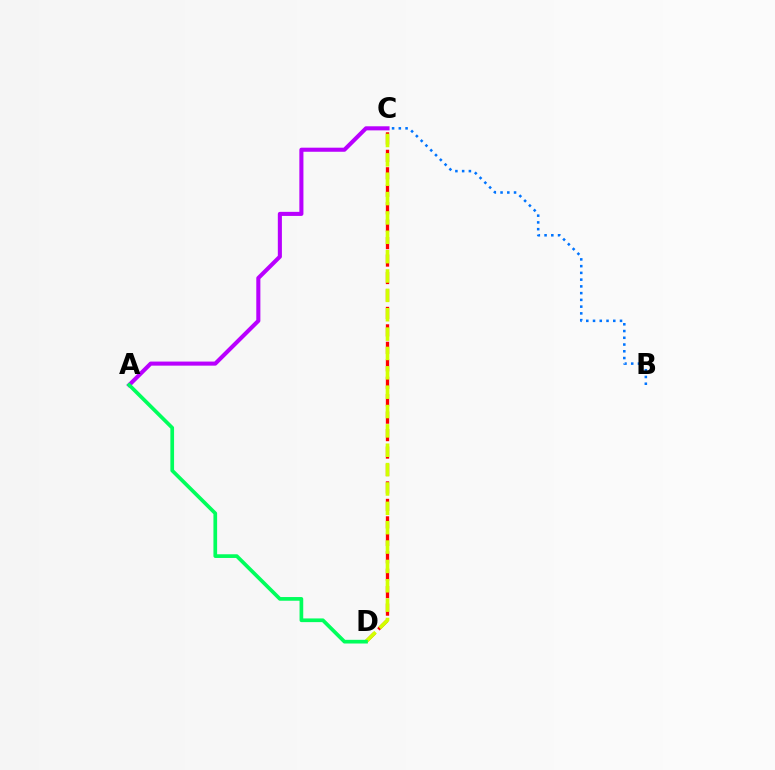{('B', 'C'): [{'color': '#0074ff', 'line_style': 'dotted', 'thickness': 1.83}], ('C', 'D'): [{'color': '#ff0000', 'line_style': 'dashed', 'thickness': 2.37}, {'color': '#d1ff00', 'line_style': 'dashed', 'thickness': 2.63}], ('A', 'C'): [{'color': '#b900ff', 'line_style': 'solid', 'thickness': 2.94}], ('A', 'D'): [{'color': '#00ff5c', 'line_style': 'solid', 'thickness': 2.66}]}